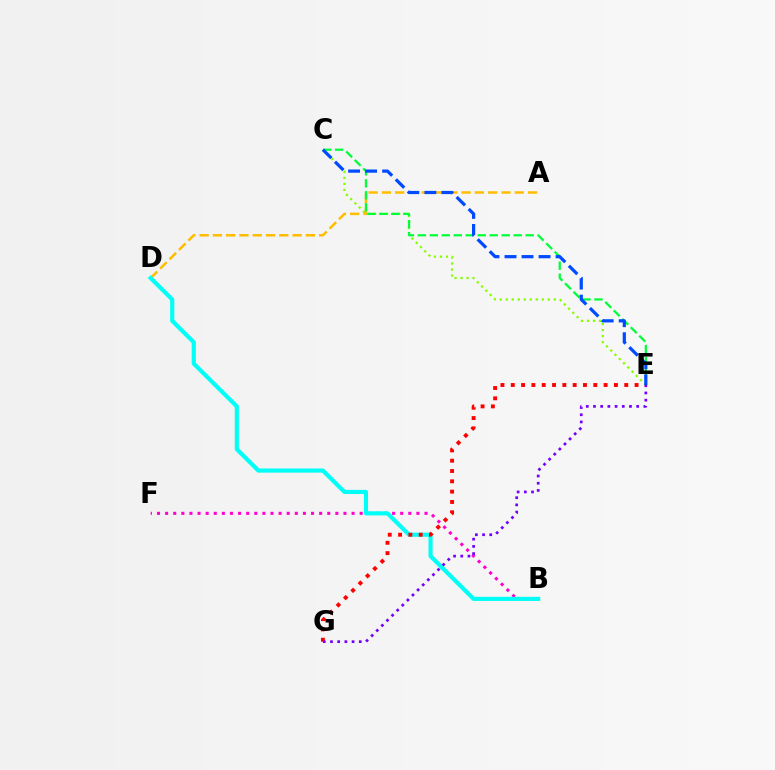{('C', 'E'): [{'color': '#84ff00', 'line_style': 'dotted', 'thickness': 1.63}, {'color': '#00ff39', 'line_style': 'dashed', 'thickness': 1.63}, {'color': '#004bff', 'line_style': 'dashed', 'thickness': 2.31}], ('B', 'F'): [{'color': '#ff00cf', 'line_style': 'dotted', 'thickness': 2.2}], ('A', 'D'): [{'color': '#ffbd00', 'line_style': 'dashed', 'thickness': 1.8}], ('B', 'D'): [{'color': '#00fff6', 'line_style': 'solid', 'thickness': 2.98}], ('E', 'G'): [{'color': '#ff0000', 'line_style': 'dotted', 'thickness': 2.8}, {'color': '#7200ff', 'line_style': 'dotted', 'thickness': 1.96}]}